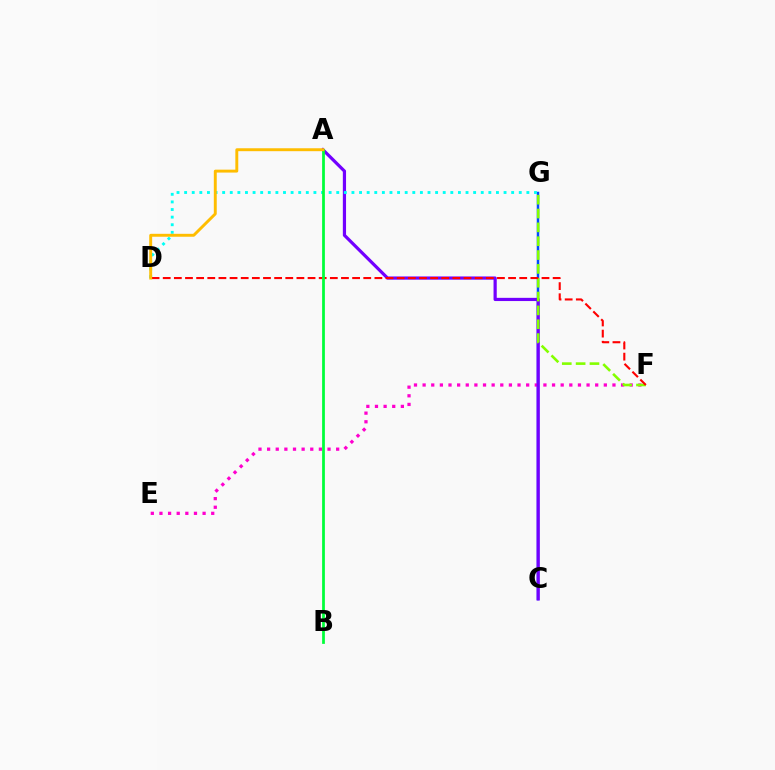{('C', 'G'): [{'color': '#004bff', 'line_style': 'solid', 'thickness': 1.8}], ('E', 'F'): [{'color': '#ff00cf', 'line_style': 'dotted', 'thickness': 2.34}], ('A', 'C'): [{'color': '#7200ff', 'line_style': 'solid', 'thickness': 2.31}], ('D', 'G'): [{'color': '#00fff6', 'line_style': 'dotted', 'thickness': 2.07}], ('F', 'G'): [{'color': '#84ff00', 'line_style': 'dashed', 'thickness': 1.88}], ('D', 'F'): [{'color': '#ff0000', 'line_style': 'dashed', 'thickness': 1.51}], ('A', 'B'): [{'color': '#00ff39', 'line_style': 'solid', 'thickness': 1.99}], ('A', 'D'): [{'color': '#ffbd00', 'line_style': 'solid', 'thickness': 2.1}]}